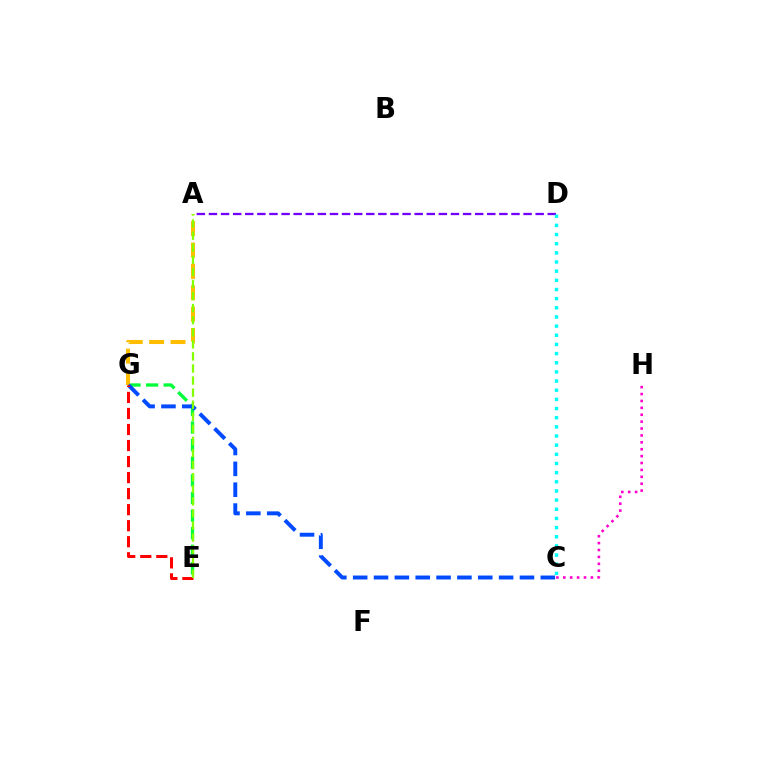{('A', 'D'): [{'color': '#7200ff', 'line_style': 'dashed', 'thickness': 1.64}], ('C', 'H'): [{'color': '#ff00cf', 'line_style': 'dotted', 'thickness': 1.87}], ('E', 'G'): [{'color': '#00ff39', 'line_style': 'dashed', 'thickness': 2.39}, {'color': '#ff0000', 'line_style': 'dashed', 'thickness': 2.18}], ('A', 'G'): [{'color': '#ffbd00', 'line_style': 'dashed', 'thickness': 2.91}], ('C', 'G'): [{'color': '#004bff', 'line_style': 'dashed', 'thickness': 2.83}], ('C', 'D'): [{'color': '#00fff6', 'line_style': 'dotted', 'thickness': 2.49}], ('A', 'E'): [{'color': '#84ff00', 'line_style': 'dashed', 'thickness': 1.64}]}